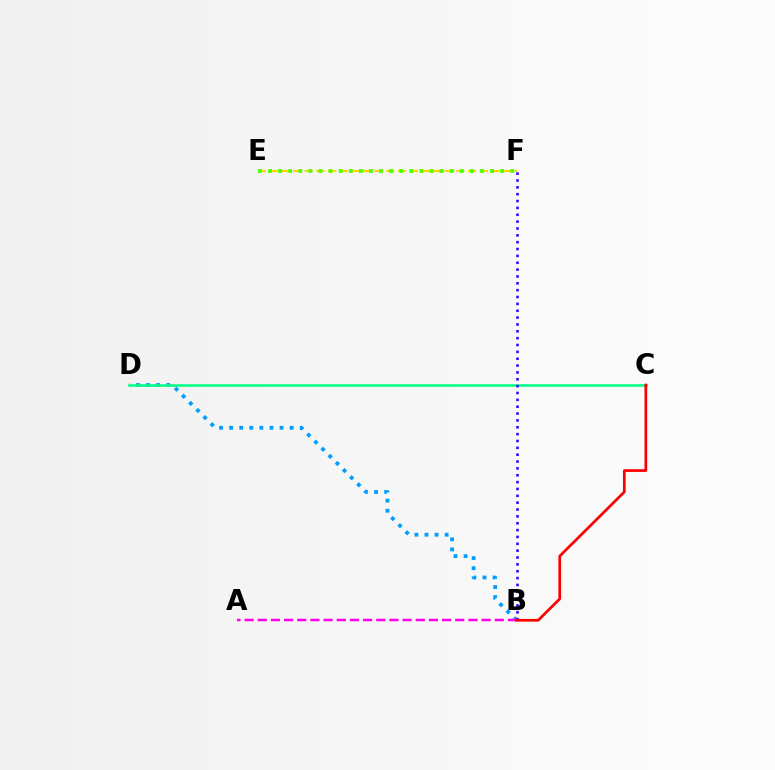{('B', 'D'): [{'color': '#009eff', 'line_style': 'dotted', 'thickness': 2.74}], ('E', 'F'): [{'color': '#ffd500', 'line_style': 'dashed', 'thickness': 1.58}, {'color': '#4fff00', 'line_style': 'dotted', 'thickness': 2.74}], ('C', 'D'): [{'color': '#00ff86', 'line_style': 'solid', 'thickness': 1.85}], ('B', 'F'): [{'color': '#3700ff', 'line_style': 'dotted', 'thickness': 1.86}], ('A', 'B'): [{'color': '#ff00ed', 'line_style': 'dashed', 'thickness': 1.79}], ('B', 'C'): [{'color': '#ff0000', 'line_style': 'solid', 'thickness': 1.95}]}